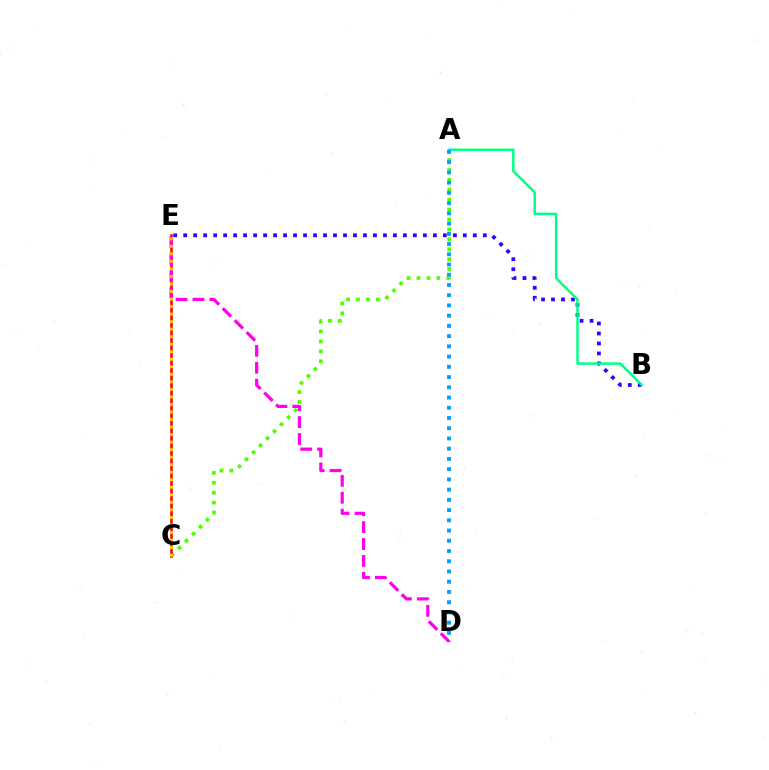{('A', 'C'): [{'color': '#4fff00', 'line_style': 'dotted', 'thickness': 2.69}], ('B', 'E'): [{'color': '#3700ff', 'line_style': 'dotted', 'thickness': 2.71}], ('C', 'E'): [{'color': '#ff0000', 'line_style': 'solid', 'thickness': 1.84}, {'color': '#ffd500', 'line_style': 'dotted', 'thickness': 2.05}], ('A', 'B'): [{'color': '#00ff86', 'line_style': 'solid', 'thickness': 1.78}], ('A', 'D'): [{'color': '#009eff', 'line_style': 'dotted', 'thickness': 2.78}], ('D', 'E'): [{'color': '#ff00ed', 'line_style': 'dashed', 'thickness': 2.3}]}